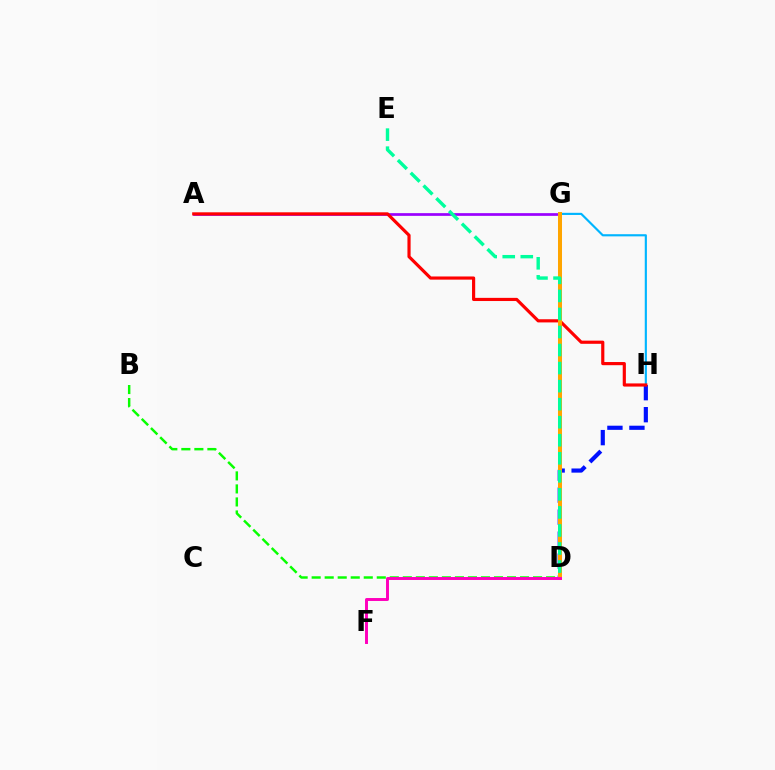{('D', 'H'): [{'color': '#0010ff', 'line_style': 'dashed', 'thickness': 2.99}], ('D', 'G'): [{'color': '#b3ff00', 'line_style': 'solid', 'thickness': 1.82}, {'color': '#ffa500', 'line_style': 'solid', 'thickness': 2.88}], ('G', 'H'): [{'color': '#00b5ff', 'line_style': 'solid', 'thickness': 1.55}], ('A', 'G'): [{'color': '#9b00ff', 'line_style': 'solid', 'thickness': 1.95}], ('B', 'D'): [{'color': '#08ff00', 'line_style': 'dashed', 'thickness': 1.77}], ('A', 'H'): [{'color': '#ff0000', 'line_style': 'solid', 'thickness': 2.28}], ('D', 'F'): [{'color': '#ff00bd', 'line_style': 'solid', 'thickness': 2.12}], ('D', 'E'): [{'color': '#00ff9d', 'line_style': 'dashed', 'thickness': 2.45}]}